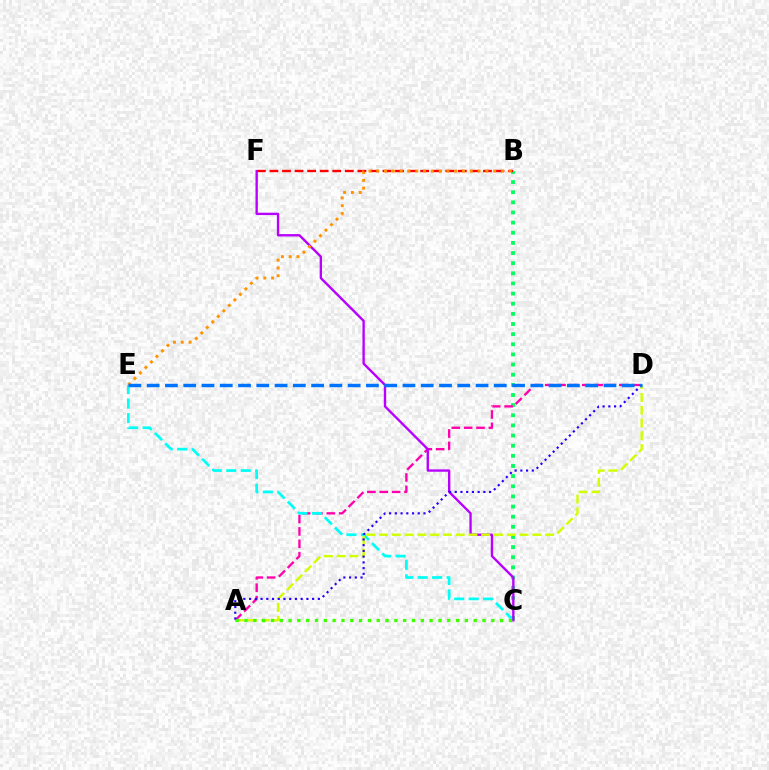{('B', 'C'): [{'color': '#00ff5c', 'line_style': 'dotted', 'thickness': 2.76}], ('A', 'D'): [{'color': '#ff00ac', 'line_style': 'dashed', 'thickness': 1.68}, {'color': '#d1ff00', 'line_style': 'dashed', 'thickness': 1.73}, {'color': '#2500ff', 'line_style': 'dotted', 'thickness': 1.56}], ('C', 'E'): [{'color': '#00fff6', 'line_style': 'dashed', 'thickness': 1.97}], ('C', 'F'): [{'color': '#b900ff', 'line_style': 'solid', 'thickness': 1.7}], ('B', 'F'): [{'color': '#ff0000', 'line_style': 'dashed', 'thickness': 1.71}], ('B', 'E'): [{'color': '#ff9400', 'line_style': 'dotted', 'thickness': 2.12}], ('A', 'C'): [{'color': '#3dff00', 'line_style': 'dotted', 'thickness': 2.4}], ('D', 'E'): [{'color': '#0074ff', 'line_style': 'dashed', 'thickness': 2.48}]}